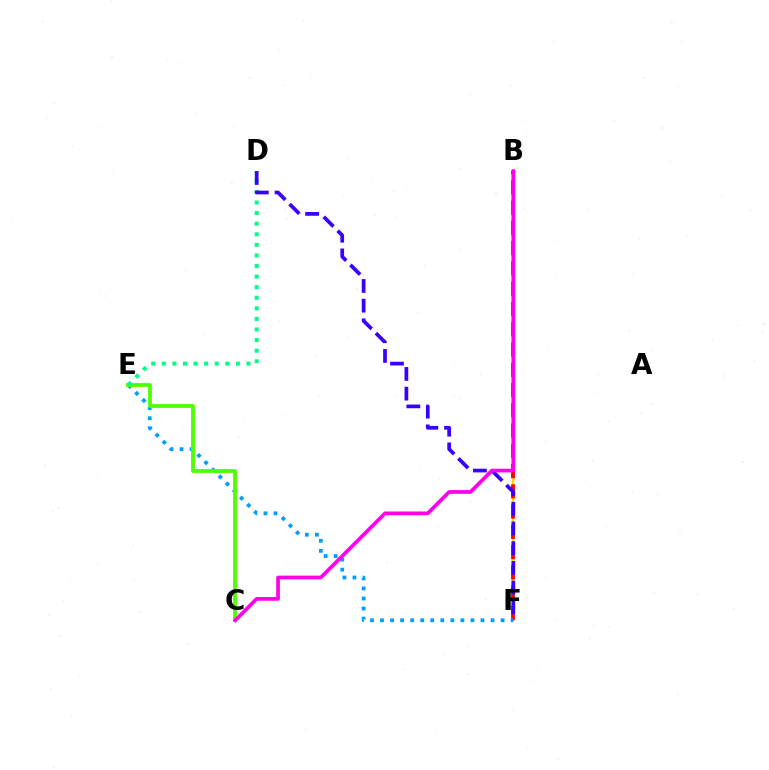{('B', 'F'): [{'color': '#ffd500', 'line_style': 'solid', 'thickness': 1.76}, {'color': '#ff0000', 'line_style': 'dashed', 'thickness': 2.75}], ('E', 'F'): [{'color': '#009eff', 'line_style': 'dotted', 'thickness': 2.73}], ('C', 'E'): [{'color': '#4fff00', 'line_style': 'solid', 'thickness': 2.73}], ('D', 'E'): [{'color': '#00ff86', 'line_style': 'dotted', 'thickness': 2.88}], ('D', 'F'): [{'color': '#3700ff', 'line_style': 'dashed', 'thickness': 2.68}], ('B', 'C'): [{'color': '#ff00ed', 'line_style': 'solid', 'thickness': 2.68}]}